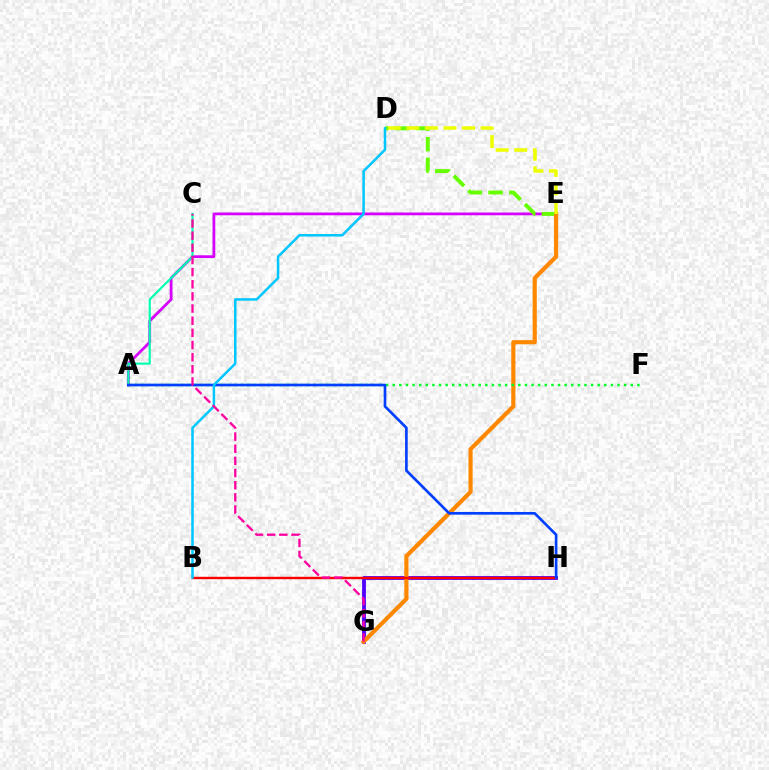{('A', 'E'): [{'color': '#d600ff', 'line_style': 'solid', 'thickness': 2.0}], ('G', 'H'): [{'color': '#4f00ff', 'line_style': 'solid', 'thickness': 2.75}], ('D', 'E'): [{'color': '#66ff00', 'line_style': 'dashed', 'thickness': 2.81}, {'color': '#eeff00', 'line_style': 'dashed', 'thickness': 2.52}], ('E', 'G'): [{'color': '#ff8800', 'line_style': 'solid', 'thickness': 3.0}], ('A', 'C'): [{'color': '#00ffaf', 'line_style': 'solid', 'thickness': 1.54}], ('A', 'F'): [{'color': '#00ff27', 'line_style': 'dotted', 'thickness': 1.8}], ('B', 'H'): [{'color': '#ff0000', 'line_style': 'solid', 'thickness': 1.73}], ('A', 'H'): [{'color': '#003fff', 'line_style': 'solid', 'thickness': 1.91}], ('B', 'D'): [{'color': '#00c7ff', 'line_style': 'solid', 'thickness': 1.8}], ('C', 'G'): [{'color': '#ff00a0', 'line_style': 'dashed', 'thickness': 1.65}]}